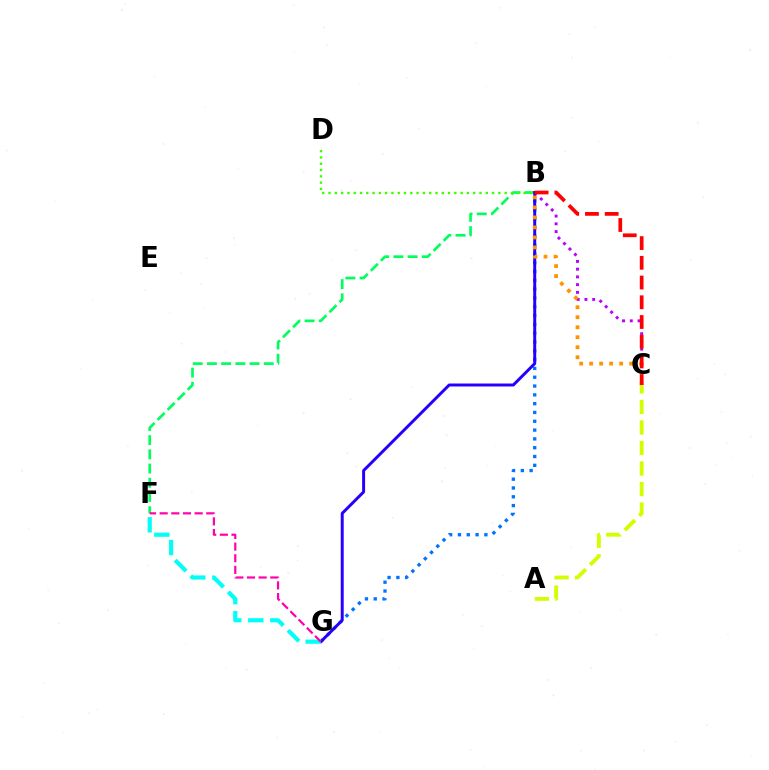{('B', 'G'): [{'color': '#0074ff', 'line_style': 'dotted', 'thickness': 2.39}, {'color': '#2500ff', 'line_style': 'solid', 'thickness': 2.14}], ('A', 'C'): [{'color': '#d1ff00', 'line_style': 'dashed', 'thickness': 2.79}], ('B', 'F'): [{'color': '#00ff5c', 'line_style': 'dashed', 'thickness': 1.93}], ('B', 'C'): [{'color': '#b900ff', 'line_style': 'dotted', 'thickness': 2.1}, {'color': '#ff9400', 'line_style': 'dotted', 'thickness': 2.72}, {'color': '#ff0000', 'line_style': 'dashed', 'thickness': 2.68}], ('B', 'D'): [{'color': '#3dff00', 'line_style': 'dotted', 'thickness': 1.71}], ('F', 'G'): [{'color': '#00fff6', 'line_style': 'dashed', 'thickness': 3.0}, {'color': '#ff00ac', 'line_style': 'dashed', 'thickness': 1.58}]}